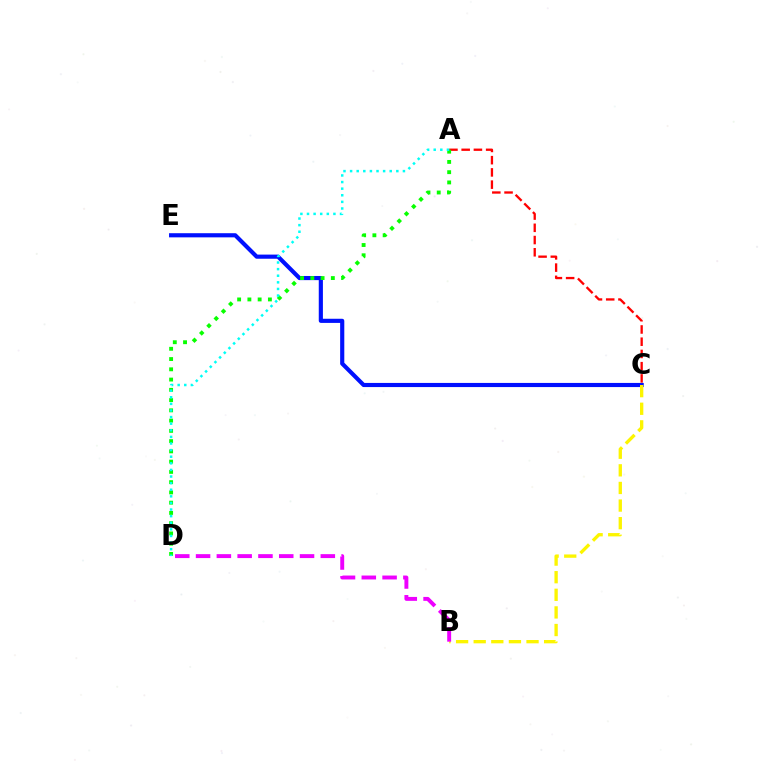{('A', 'C'): [{'color': '#ff0000', 'line_style': 'dashed', 'thickness': 1.66}], ('C', 'E'): [{'color': '#0010ff', 'line_style': 'solid', 'thickness': 2.98}], ('A', 'D'): [{'color': '#08ff00', 'line_style': 'dotted', 'thickness': 2.79}, {'color': '#00fff6', 'line_style': 'dotted', 'thickness': 1.79}], ('B', 'C'): [{'color': '#fcf500', 'line_style': 'dashed', 'thickness': 2.39}], ('B', 'D'): [{'color': '#ee00ff', 'line_style': 'dashed', 'thickness': 2.82}]}